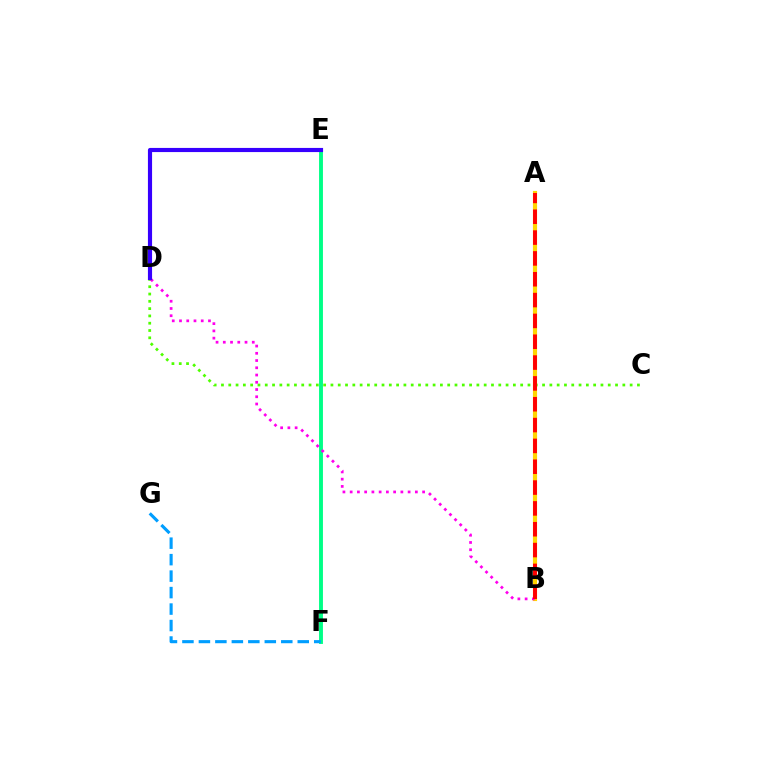{('E', 'F'): [{'color': '#00ff86', 'line_style': 'solid', 'thickness': 2.8}], ('A', 'B'): [{'color': '#ffd500', 'line_style': 'solid', 'thickness': 2.98}, {'color': '#ff0000', 'line_style': 'dashed', 'thickness': 2.83}], ('C', 'D'): [{'color': '#4fff00', 'line_style': 'dotted', 'thickness': 1.98}], ('F', 'G'): [{'color': '#009eff', 'line_style': 'dashed', 'thickness': 2.24}], ('B', 'D'): [{'color': '#ff00ed', 'line_style': 'dotted', 'thickness': 1.97}], ('D', 'E'): [{'color': '#3700ff', 'line_style': 'solid', 'thickness': 2.99}]}